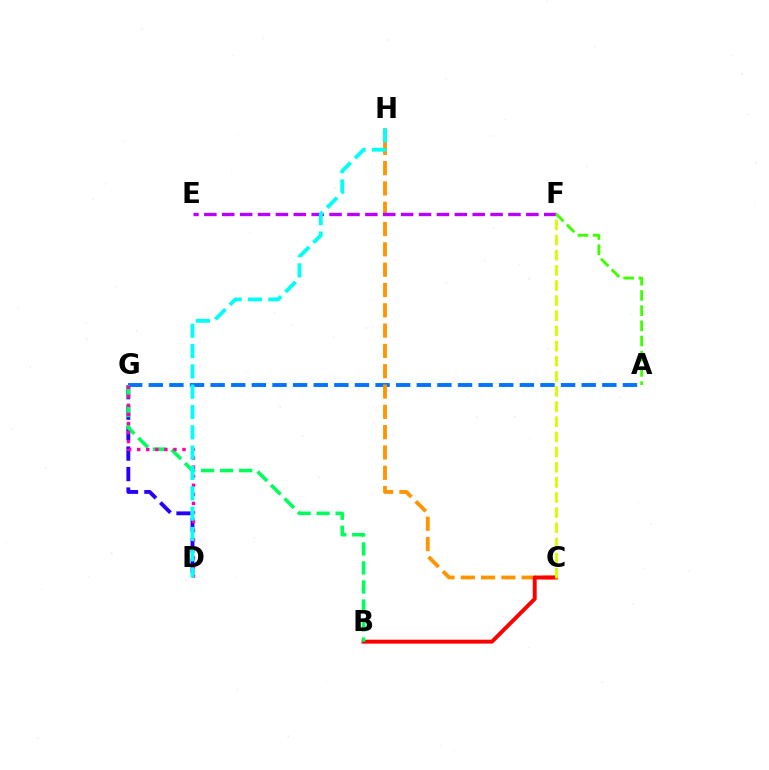{('A', 'G'): [{'color': '#0074ff', 'line_style': 'dashed', 'thickness': 2.8}], ('D', 'G'): [{'color': '#2500ff', 'line_style': 'dashed', 'thickness': 2.78}, {'color': '#ff00ac', 'line_style': 'dotted', 'thickness': 2.46}], ('C', 'H'): [{'color': '#ff9400', 'line_style': 'dashed', 'thickness': 2.76}], ('B', 'C'): [{'color': '#ff0000', 'line_style': 'solid', 'thickness': 2.82}], ('E', 'F'): [{'color': '#b900ff', 'line_style': 'dashed', 'thickness': 2.43}], ('B', 'G'): [{'color': '#00ff5c', 'line_style': 'dashed', 'thickness': 2.58}], ('D', 'H'): [{'color': '#00fff6', 'line_style': 'dashed', 'thickness': 2.76}], ('C', 'F'): [{'color': '#d1ff00', 'line_style': 'dashed', 'thickness': 2.06}], ('A', 'F'): [{'color': '#3dff00', 'line_style': 'dashed', 'thickness': 2.06}]}